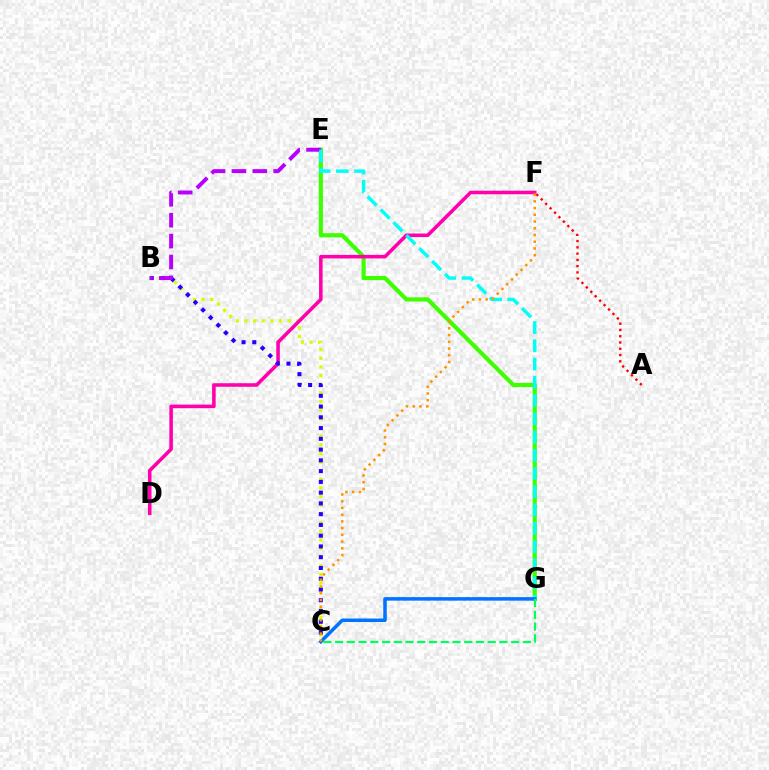{('B', 'C'): [{'color': '#d1ff00', 'line_style': 'dotted', 'thickness': 2.35}, {'color': '#2500ff', 'line_style': 'dotted', 'thickness': 2.92}], ('A', 'F'): [{'color': '#ff0000', 'line_style': 'dotted', 'thickness': 1.7}], ('E', 'G'): [{'color': '#3dff00', 'line_style': 'solid', 'thickness': 3.0}, {'color': '#00fff6', 'line_style': 'dashed', 'thickness': 2.48}], ('D', 'F'): [{'color': '#ff00ac', 'line_style': 'solid', 'thickness': 2.56}], ('B', 'E'): [{'color': '#b900ff', 'line_style': 'dashed', 'thickness': 2.84}], ('C', 'G'): [{'color': '#0074ff', 'line_style': 'solid', 'thickness': 2.54}, {'color': '#00ff5c', 'line_style': 'dashed', 'thickness': 1.59}], ('C', 'F'): [{'color': '#ff9400', 'line_style': 'dotted', 'thickness': 1.83}]}